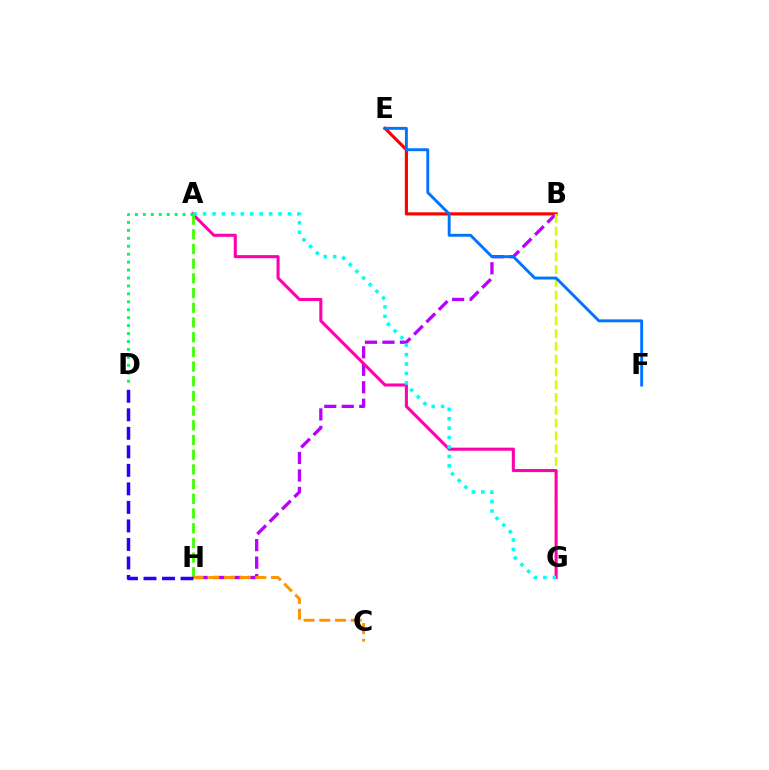{('B', 'E'): [{'color': '#ff0000', 'line_style': 'solid', 'thickness': 2.27}], ('B', 'H'): [{'color': '#b900ff', 'line_style': 'dashed', 'thickness': 2.37}], ('B', 'G'): [{'color': '#d1ff00', 'line_style': 'dashed', 'thickness': 1.74}], ('A', 'G'): [{'color': '#ff00ac', 'line_style': 'solid', 'thickness': 2.21}, {'color': '#00fff6', 'line_style': 'dotted', 'thickness': 2.56}], ('A', 'H'): [{'color': '#3dff00', 'line_style': 'dashed', 'thickness': 2.0}], ('E', 'F'): [{'color': '#0074ff', 'line_style': 'solid', 'thickness': 2.09}], ('A', 'D'): [{'color': '#00ff5c', 'line_style': 'dotted', 'thickness': 2.16}], ('C', 'H'): [{'color': '#ff9400', 'line_style': 'dashed', 'thickness': 2.13}], ('D', 'H'): [{'color': '#2500ff', 'line_style': 'dashed', 'thickness': 2.52}]}